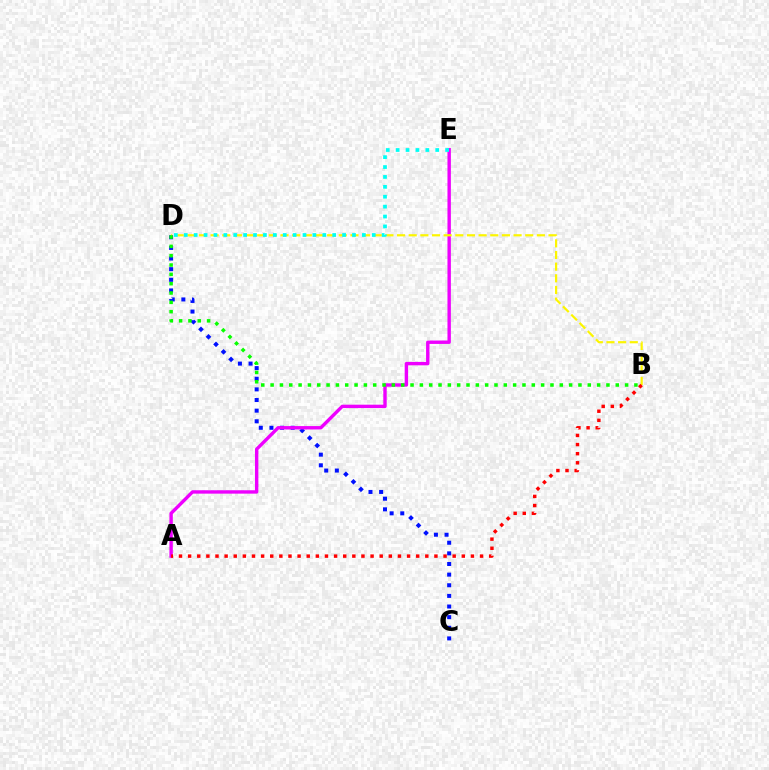{('C', 'D'): [{'color': '#0010ff', 'line_style': 'dotted', 'thickness': 2.89}], ('A', 'E'): [{'color': '#ee00ff', 'line_style': 'solid', 'thickness': 2.45}], ('B', 'D'): [{'color': '#fcf500', 'line_style': 'dashed', 'thickness': 1.58}, {'color': '#08ff00', 'line_style': 'dotted', 'thickness': 2.53}], ('A', 'B'): [{'color': '#ff0000', 'line_style': 'dotted', 'thickness': 2.48}], ('D', 'E'): [{'color': '#00fff6', 'line_style': 'dotted', 'thickness': 2.69}]}